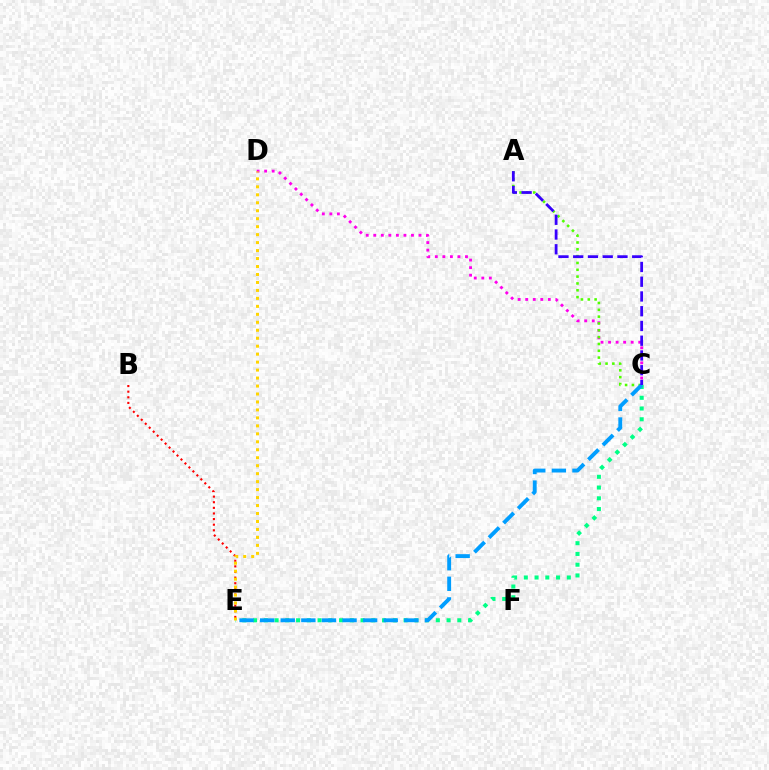{('C', 'D'): [{'color': '#ff00ed', 'line_style': 'dotted', 'thickness': 2.05}], ('B', 'E'): [{'color': '#ff0000', 'line_style': 'dotted', 'thickness': 1.53}], ('A', 'C'): [{'color': '#4fff00', 'line_style': 'dotted', 'thickness': 1.85}, {'color': '#3700ff', 'line_style': 'dashed', 'thickness': 2.0}], ('C', 'E'): [{'color': '#00ff86', 'line_style': 'dotted', 'thickness': 2.92}, {'color': '#009eff', 'line_style': 'dashed', 'thickness': 2.8}], ('D', 'E'): [{'color': '#ffd500', 'line_style': 'dotted', 'thickness': 2.16}]}